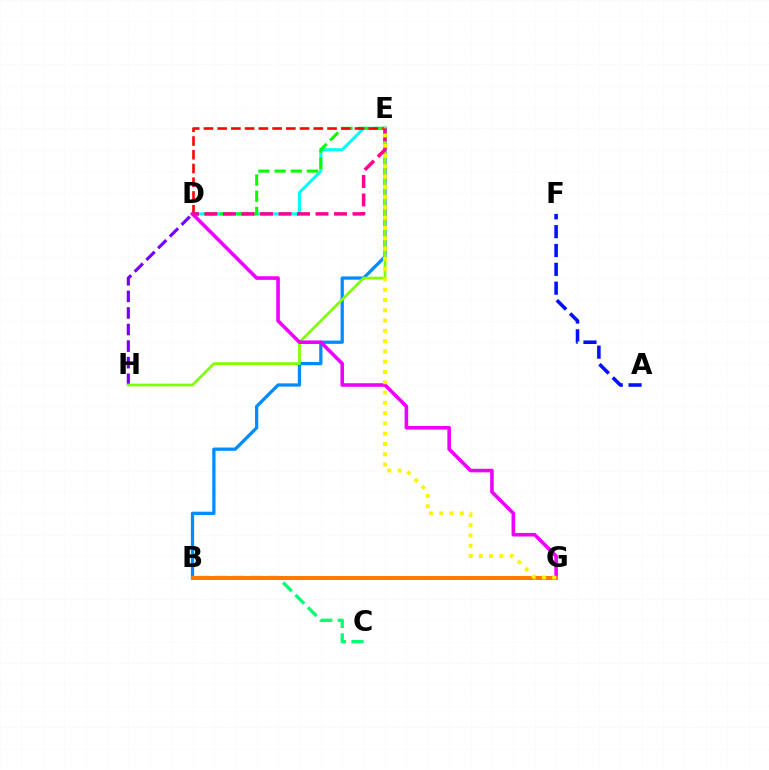{('D', 'E'): [{'color': '#00fff6', 'line_style': 'solid', 'thickness': 2.19}, {'color': '#08ff00', 'line_style': 'dashed', 'thickness': 2.2}, {'color': '#ff0000', 'line_style': 'dashed', 'thickness': 1.87}, {'color': '#ff0094', 'line_style': 'dashed', 'thickness': 2.51}], ('B', 'E'): [{'color': '#008cff', 'line_style': 'solid', 'thickness': 2.35}], ('A', 'F'): [{'color': '#0010ff', 'line_style': 'dashed', 'thickness': 2.56}], ('B', 'C'): [{'color': '#00ff74', 'line_style': 'dashed', 'thickness': 2.38}], ('D', 'H'): [{'color': '#7200ff', 'line_style': 'dashed', 'thickness': 2.25}], ('E', 'H'): [{'color': '#84ff00', 'line_style': 'solid', 'thickness': 1.97}], ('D', 'G'): [{'color': '#ee00ff', 'line_style': 'solid', 'thickness': 2.58}], ('B', 'G'): [{'color': '#ff7c00', 'line_style': 'solid', 'thickness': 2.9}], ('E', 'G'): [{'color': '#fcf500', 'line_style': 'dotted', 'thickness': 2.79}]}